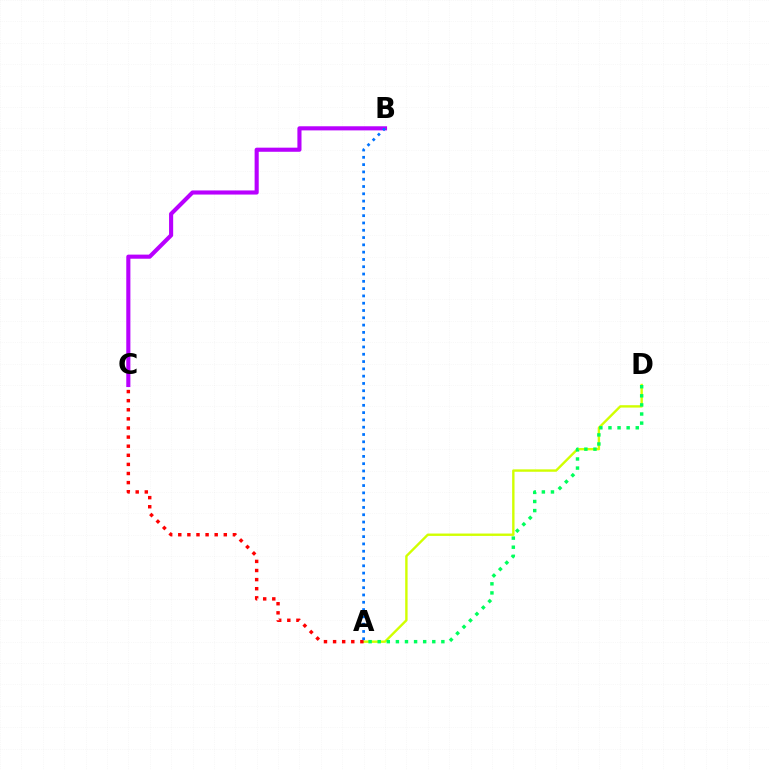{('A', 'D'): [{'color': '#d1ff00', 'line_style': 'solid', 'thickness': 1.72}, {'color': '#00ff5c', 'line_style': 'dotted', 'thickness': 2.47}], ('B', 'C'): [{'color': '#b900ff', 'line_style': 'solid', 'thickness': 2.96}], ('A', 'C'): [{'color': '#ff0000', 'line_style': 'dotted', 'thickness': 2.47}], ('A', 'B'): [{'color': '#0074ff', 'line_style': 'dotted', 'thickness': 1.98}]}